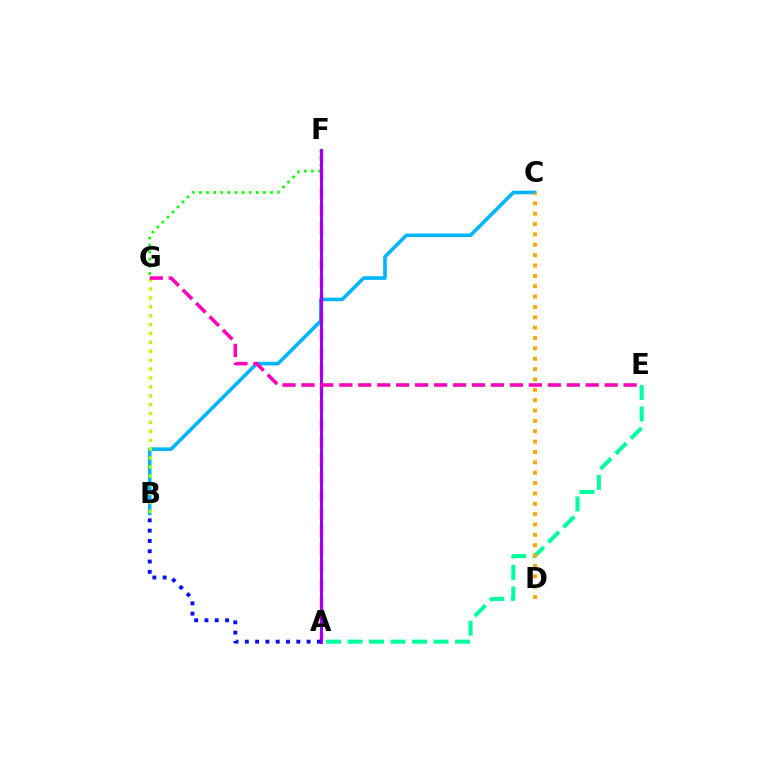{('B', 'C'): [{'color': '#00b5ff', 'line_style': 'solid', 'thickness': 2.59}], ('A', 'E'): [{'color': '#00ff9d', 'line_style': 'dashed', 'thickness': 2.92}], ('A', 'F'): [{'color': '#ff0000', 'line_style': 'dashed', 'thickness': 2.42}, {'color': '#9b00ff', 'line_style': 'solid', 'thickness': 2.15}], ('F', 'G'): [{'color': '#08ff00', 'line_style': 'dotted', 'thickness': 1.93}], ('B', 'G'): [{'color': '#b3ff00', 'line_style': 'dotted', 'thickness': 2.42}], ('C', 'D'): [{'color': '#ffa500', 'line_style': 'dotted', 'thickness': 2.82}], ('A', 'B'): [{'color': '#0010ff', 'line_style': 'dotted', 'thickness': 2.8}], ('E', 'G'): [{'color': '#ff00bd', 'line_style': 'dashed', 'thickness': 2.57}]}